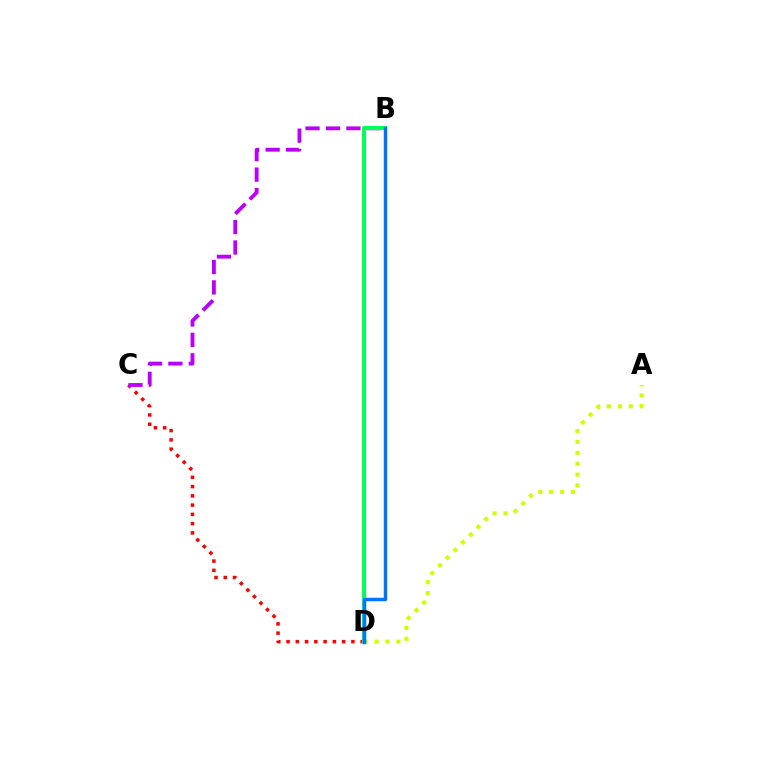{('C', 'D'): [{'color': '#ff0000', 'line_style': 'dotted', 'thickness': 2.52}], ('B', 'C'): [{'color': '#b900ff', 'line_style': 'dashed', 'thickness': 2.78}], ('A', 'D'): [{'color': '#d1ff00', 'line_style': 'dotted', 'thickness': 2.96}], ('B', 'D'): [{'color': '#00ff5c', 'line_style': 'solid', 'thickness': 2.95}, {'color': '#0074ff', 'line_style': 'solid', 'thickness': 2.5}]}